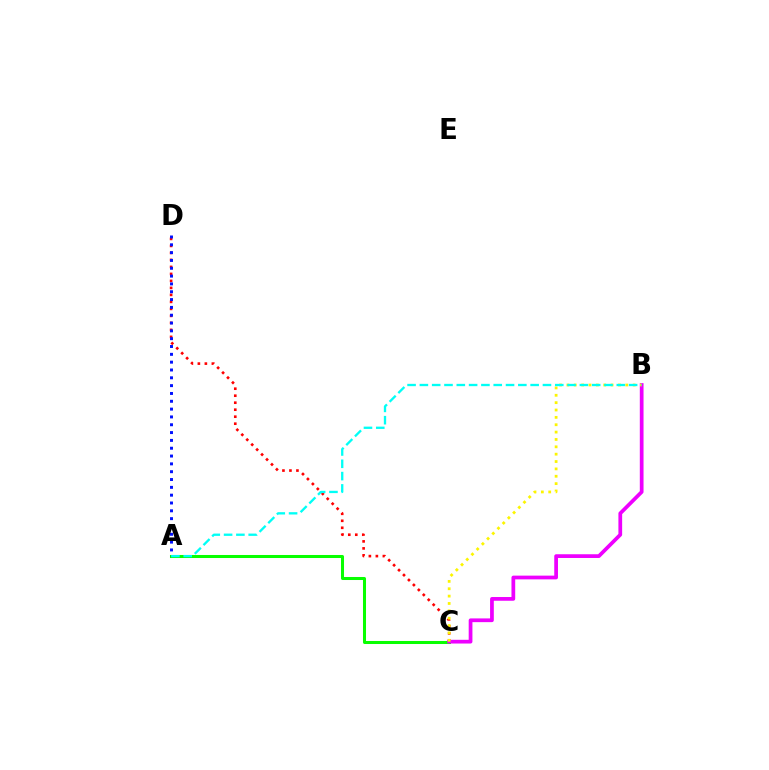{('A', 'C'): [{'color': '#08ff00', 'line_style': 'solid', 'thickness': 2.18}], ('C', 'D'): [{'color': '#ff0000', 'line_style': 'dotted', 'thickness': 1.9}], ('B', 'C'): [{'color': '#ee00ff', 'line_style': 'solid', 'thickness': 2.69}, {'color': '#fcf500', 'line_style': 'dotted', 'thickness': 2.0}], ('A', 'D'): [{'color': '#0010ff', 'line_style': 'dotted', 'thickness': 2.13}], ('A', 'B'): [{'color': '#00fff6', 'line_style': 'dashed', 'thickness': 1.67}]}